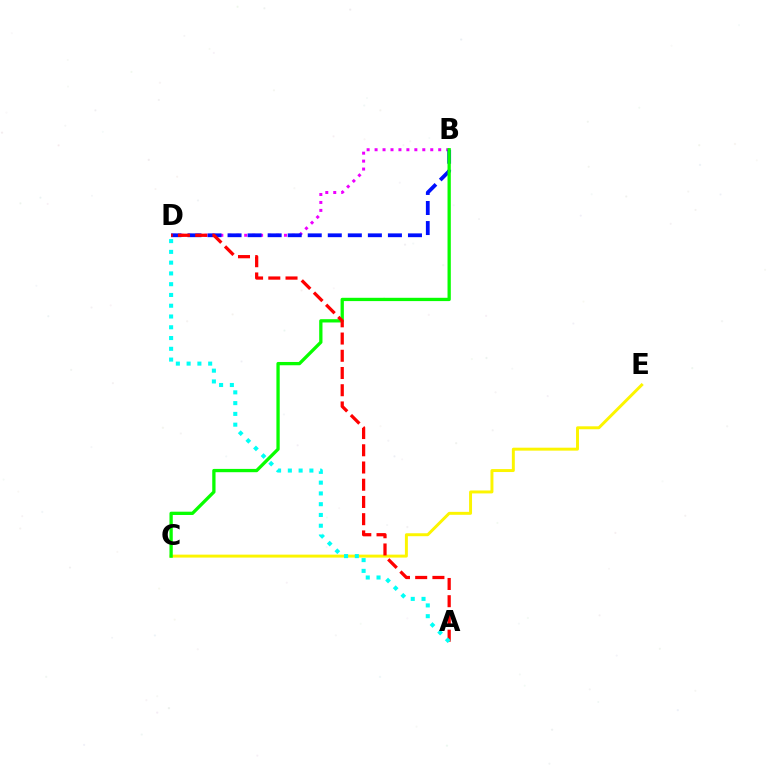{('B', 'D'): [{'color': '#ee00ff', 'line_style': 'dotted', 'thickness': 2.16}, {'color': '#0010ff', 'line_style': 'dashed', 'thickness': 2.72}], ('C', 'E'): [{'color': '#fcf500', 'line_style': 'solid', 'thickness': 2.12}], ('B', 'C'): [{'color': '#08ff00', 'line_style': 'solid', 'thickness': 2.37}], ('A', 'D'): [{'color': '#ff0000', 'line_style': 'dashed', 'thickness': 2.34}, {'color': '#00fff6', 'line_style': 'dotted', 'thickness': 2.93}]}